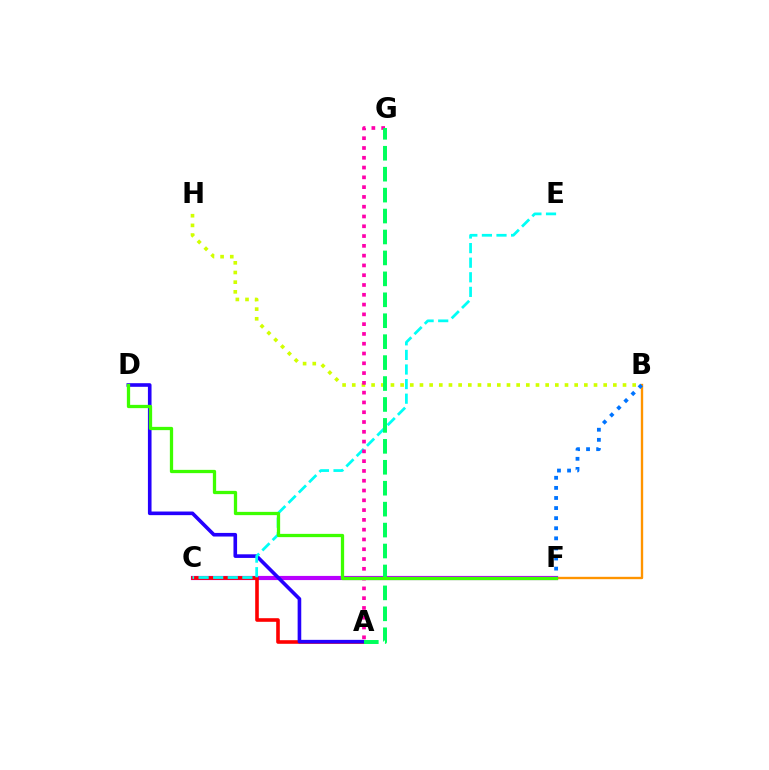{('B', 'F'): [{'color': '#ff9400', 'line_style': 'solid', 'thickness': 1.7}, {'color': '#0074ff', 'line_style': 'dotted', 'thickness': 2.74}], ('C', 'F'): [{'color': '#b900ff', 'line_style': 'solid', 'thickness': 3.0}], ('A', 'C'): [{'color': '#ff0000', 'line_style': 'solid', 'thickness': 2.59}], ('A', 'D'): [{'color': '#2500ff', 'line_style': 'solid', 'thickness': 2.61}], ('B', 'H'): [{'color': '#d1ff00', 'line_style': 'dotted', 'thickness': 2.63}], ('C', 'E'): [{'color': '#00fff6', 'line_style': 'dashed', 'thickness': 1.98}], ('A', 'G'): [{'color': '#ff00ac', 'line_style': 'dotted', 'thickness': 2.66}, {'color': '#00ff5c', 'line_style': 'dashed', 'thickness': 2.84}], ('D', 'F'): [{'color': '#3dff00', 'line_style': 'solid', 'thickness': 2.36}]}